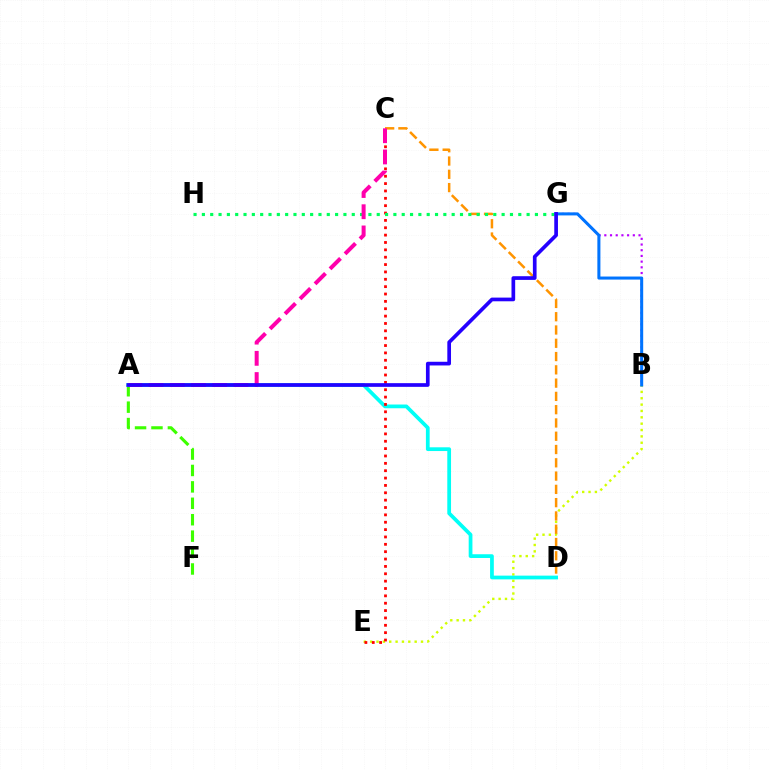{('B', 'G'): [{'color': '#b900ff', 'line_style': 'dotted', 'thickness': 1.55}, {'color': '#0074ff', 'line_style': 'solid', 'thickness': 2.19}], ('A', 'F'): [{'color': '#3dff00', 'line_style': 'dashed', 'thickness': 2.23}], ('B', 'E'): [{'color': '#d1ff00', 'line_style': 'dotted', 'thickness': 1.73}], ('A', 'D'): [{'color': '#00fff6', 'line_style': 'solid', 'thickness': 2.7}], ('C', 'D'): [{'color': '#ff9400', 'line_style': 'dashed', 'thickness': 1.8}], ('C', 'E'): [{'color': '#ff0000', 'line_style': 'dotted', 'thickness': 2.0}], ('G', 'H'): [{'color': '#00ff5c', 'line_style': 'dotted', 'thickness': 2.26}], ('A', 'C'): [{'color': '#ff00ac', 'line_style': 'dashed', 'thickness': 2.88}], ('A', 'G'): [{'color': '#2500ff', 'line_style': 'solid', 'thickness': 2.66}]}